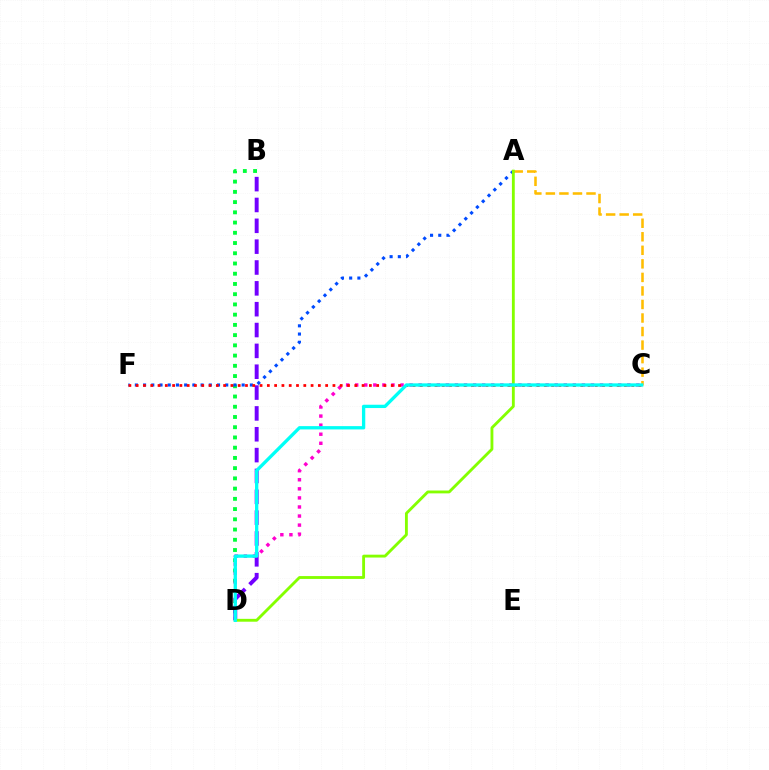{('A', 'C'): [{'color': '#ffbd00', 'line_style': 'dashed', 'thickness': 1.84}], ('B', 'D'): [{'color': '#00ff39', 'line_style': 'dotted', 'thickness': 2.78}, {'color': '#7200ff', 'line_style': 'dashed', 'thickness': 2.83}], ('A', 'F'): [{'color': '#004bff', 'line_style': 'dotted', 'thickness': 2.23}], ('C', 'D'): [{'color': '#ff00cf', 'line_style': 'dotted', 'thickness': 2.46}, {'color': '#00fff6', 'line_style': 'solid', 'thickness': 2.39}], ('C', 'F'): [{'color': '#ff0000', 'line_style': 'dotted', 'thickness': 1.98}], ('A', 'D'): [{'color': '#84ff00', 'line_style': 'solid', 'thickness': 2.05}]}